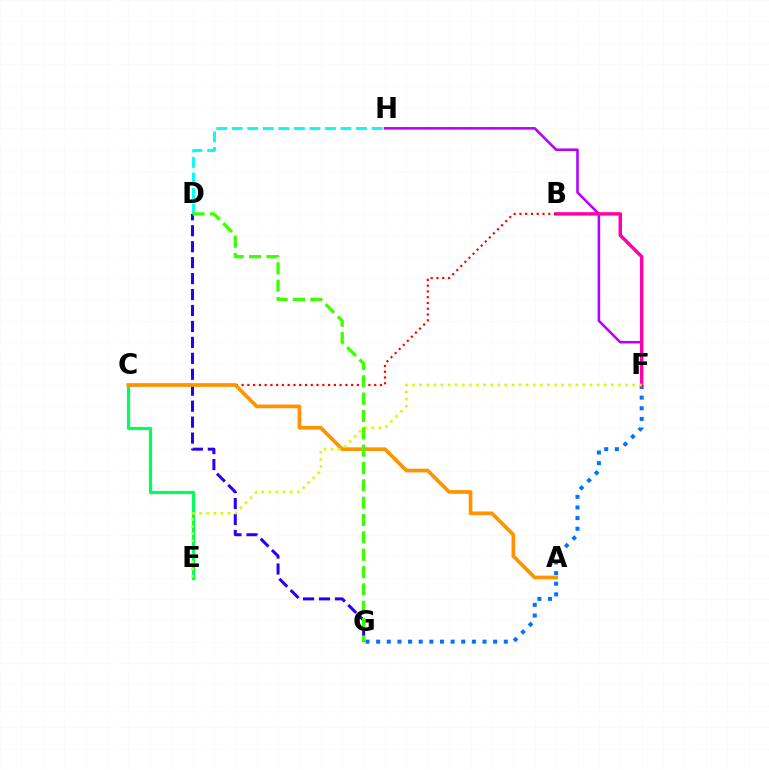{('C', 'E'): [{'color': '#00ff5c', 'line_style': 'solid', 'thickness': 2.3}], ('F', 'H'): [{'color': '#b900ff', 'line_style': 'solid', 'thickness': 1.85}], ('D', 'H'): [{'color': '#00fff6', 'line_style': 'dashed', 'thickness': 2.11}], ('F', 'G'): [{'color': '#0074ff', 'line_style': 'dotted', 'thickness': 2.89}], ('D', 'G'): [{'color': '#2500ff', 'line_style': 'dashed', 'thickness': 2.17}, {'color': '#3dff00', 'line_style': 'dashed', 'thickness': 2.36}], ('B', 'F'): [{'color': '#ff00ac', 'line_style': 'solid', 'thickness': 2.49}], ('B', 'C'): [{'color': '#ff0000', 'line_style': 'dotted', 'thickness': 1.57}], ('A', 'C'): [{'color': '#ff9400', 'line_style': 'solid', 'thickness': 2.67}], ('E', 'F'): [{'color': '#d1ff00', 'line_style': 'dotted', 'thickness': 1.93}]}